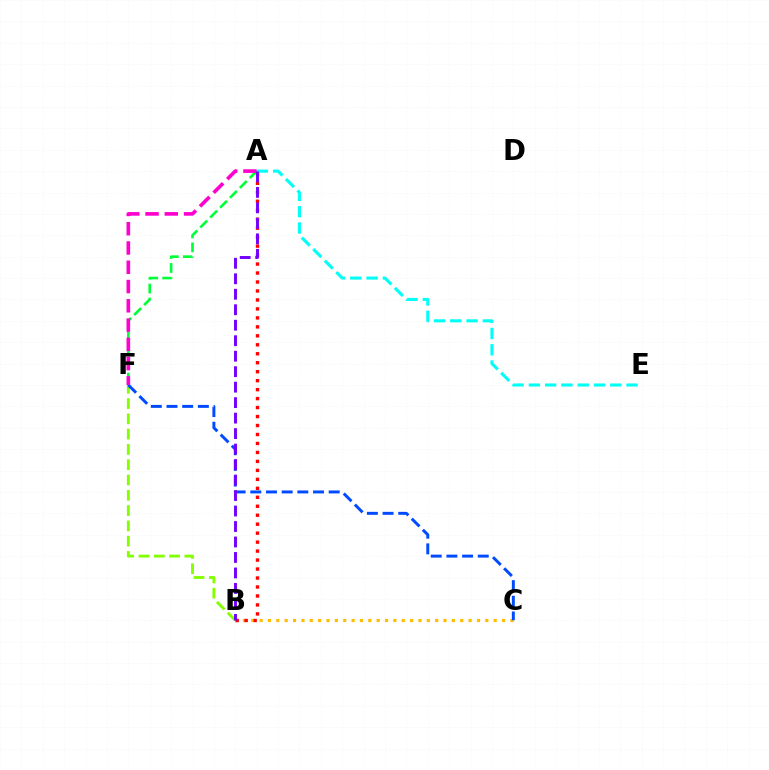{('B', 'F'): [{'color': '#84ff00', 'line_style': 'dashed', 'thickness': 2.08}], ('B', 'C'): [{'color': '#ffbd00', 'line_style': 'dotted', 'thickness': 2.27}], ('C', 'F'): [{'color': '#004bff', 'line_style': 'dashed', 'thickness': 2.13}], ('A', 'E'): [{'color': '#00fff6', 'line_style': 'dashed', 'thickness': 2.21}], ('A', 'F'): [{'color': '#00ff39', 'line_style': 'dashed', 'thickness': 1.9}, {'color': '#ff00cf', 'line_style': 'dashed', 'thickness': 2.62}], ('A', 'B'): [{'color': '#ff0000', 'line_style': 'dotted', 'thickness': 2.44}, {'color': '#7200ff', 'line_style': 'dashed', 'thickness': 2.1}]}